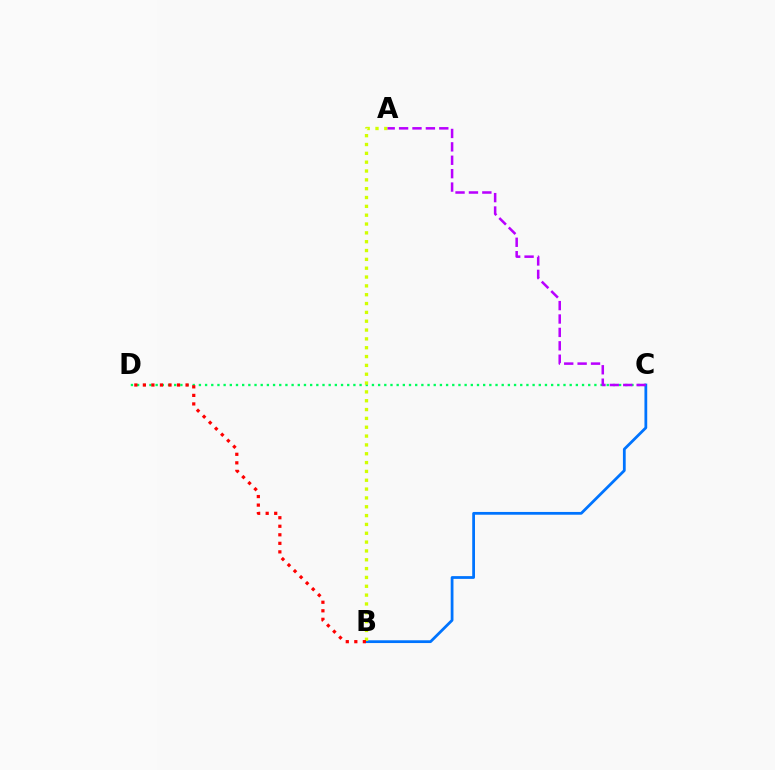{('C', 'D'): [{'color': '#00ff5c', 'line_style': 'dotted', 'thickness': 1.68}], ('B', 'C'): [{'color': '#0074ff', 'line_style': 'solid', 'thickness': 2.0}], ('A', 'B'): [{'color': '#d1ff00', 'line_style': 'dotted', 'thickness': 2.4}], ('B', 'D'): [{'color': '#ff0000', 'line_style': 'dotted', 'thickness': 2.32}], ('A', 'C'): [{'color': '#b900ff', 'line_style': 'dashed', 'thickness': 1.82}]}